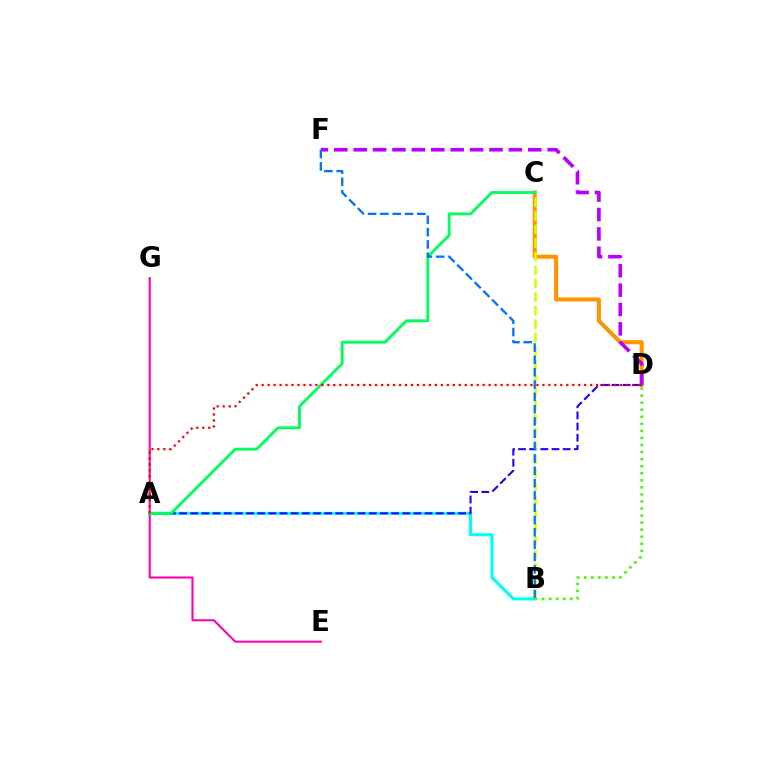{('A', 'B'): [{'color': '#00fff6', 'line_style': 'solid', 'thickness': 2.21}], ('C', 'D'): [{'color': '#ff9400', 'line_style': 'solid', 'thickness': 2.92}], ('E', 'G'): [{'color': '#ff00ac', 'line_style': 'solid', 'thickness': 1.5}], ('A', 'D'): [{'color': '#2500ff', 'line_style': 'dashed', 'thickness': 1.52}, {'color': '#ff0000', 'line_style': 'dotted', 'thickness': 1.62}], ('B', 'C'): [{'color': '#d1ff00', 'line_style': 'dashed', 'thickness': 1.84}], ('D', 'F'): [{'color': '#b900ff', 'line_style': 'dashed', 'thickness': 2.64}], ('A', 'C'): [{'color': '#00ff5c', 'line_style': 'solid', 'thickness': 2.05}], ('B', 'F'): [{'color': '#0074ff', 'line_style': 'dashed', 'thickness': 1.67}], ('B', 'D'): [{'color': '#3dff00', 'line_style': 'dotted', 'thickness': 1.92}]}